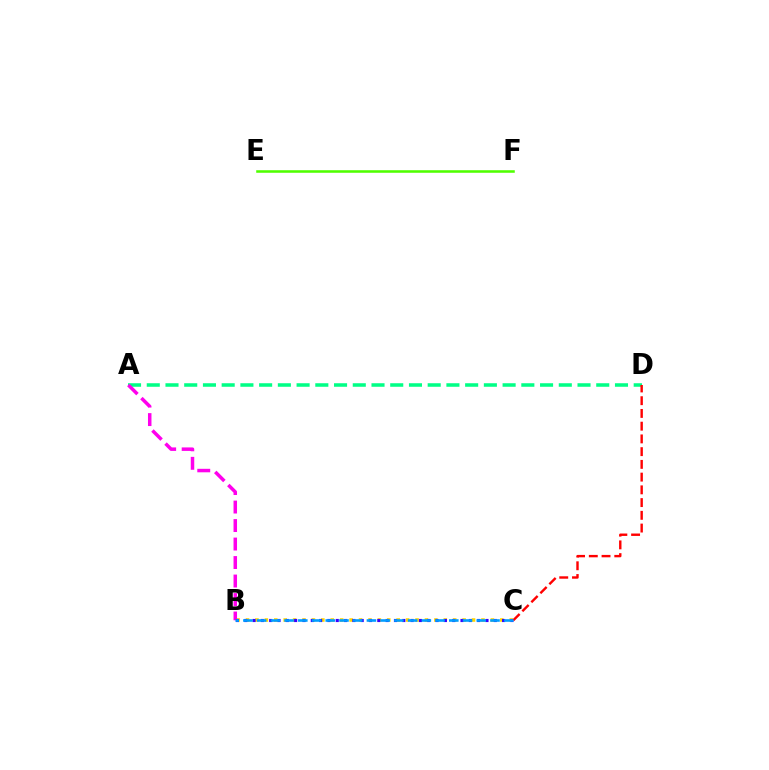{('E', 'F'): [{'color': '#4fff00', 'line_style': 'solid', 'thickness': 1.83}], ('A', 'D'): [{'color': '#00ff86', 'line_style': 'dashed', 'thickness': 2.54}], ('B', 'C'): [{'color': '#ffd500', 'line_style': 'dotted', 'thickness': 2.56}, {'color': '#3700ff', 'line_style': 'dotted', 'thickness': 2.26}, {'color': '#009eff', 'line_style': 'dashed', 'thickness': 1.86}], ('A', 'B'): [{'color': '#ff00ed', 'line_style': 'dashed', 'thickness': 2.51}], ('C', 'D'): [{'color': '#ff0000', 'line_style': 'dashed', 'thickness': 1.73}]}